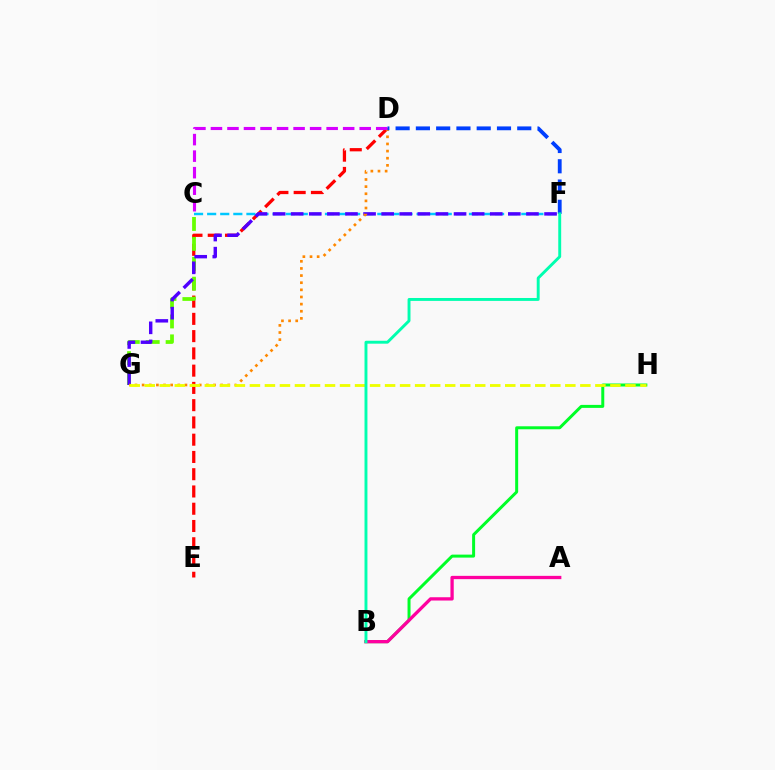{('D', 'E'): [{'color': '#ff0000', 'line_style': 'dashed', 'thickness': 2.34}], ('C', 'F'): [{'color': '#00c7ff', 'line_style': 'dashed', 'thickness': 1.78}], ('B', 'H'): [{'color': '#00ff27', 'line_style': 'solid', 'thickness': 2.15}], ('C', 'G'): [{'color': '#66ff00', 'line_style': 'dashed', 'thickness': 2.71}], ('F', 'G'): [{'color': '#4f00ff', 'line_style': 'dashed', 'thickness': 2.46}], ('A', 'B'): [{'color': '#ff00a0', 'line_style': 'solid', 'thickness': 2.37}], ('D', 'G'): [{'color': '#ff8800', 'line_style': 'dotted', 'thickness': 1.94}], ('C', 'D'): [{'color': '#d600ff', 'line_style': 'dashed', 'thickness': 2.25}], ('G', 'H'): [{'color': '#eeff00', 'line_style': 'dashed', 'thickness': 2.04}], ('D', 'F'): [{'color': '#003fff', 'line_style': 'dashed', 'thickness': 2.75}], ('B', 'F'): [{'color': '#00ffaf', 'line_style': 'solid', 'thickness': 2.1}]}